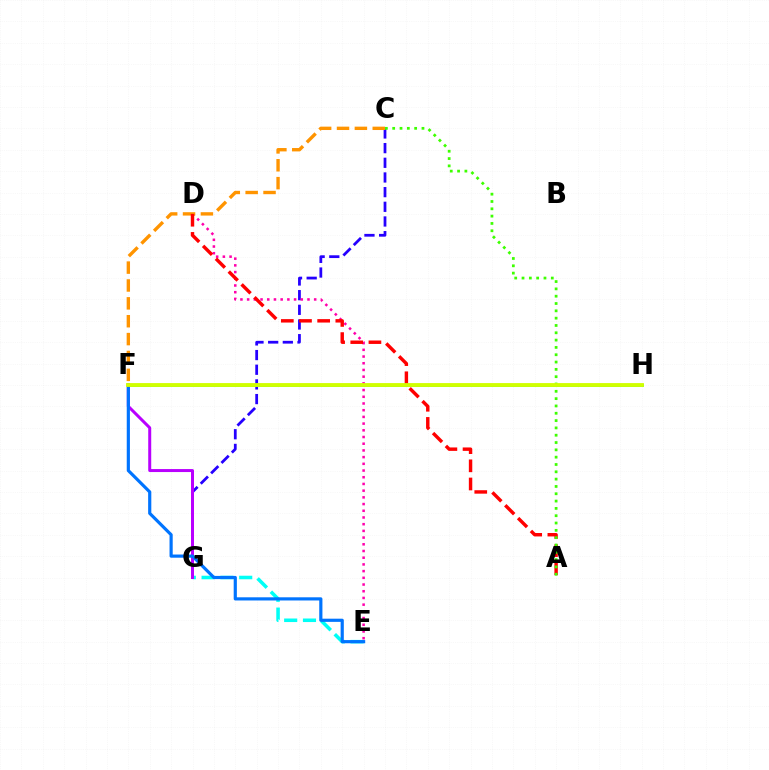{('C', 'G'): [{'color': '#2500ff', 'line_style': 'dashed', 'thickness': 1.99}], ('E', 'G'): [{'color': '#00fff6', 'line_style': 'dashed', 'thickness': 2.55}], ('F', 'G'): [{'color': '#b900ff', 'line_style': 'solid', 'thickness': 2.16}], ('D', 'E'): [{'color': '#ff00ac', 'line_style': 'dotted', 'thickness': 1.82}], ('C', 'F'): [{'color': '#ff9400', 'line_style': 'dashed', 'thickness': 2.43}], ('A', 'D'): [{'color': '#ff0000', 'line_style': 'dashed', 'thickness': 2.47}], ('F', 'H'): [{'color': '#00ff5c', 'line_style': 'solid', 'thickness': 1.89}, {'color': '#d1ff00', 'line_style': 'solid', 'thickness': 2.76}], ('E', 'F'): [{'color': '#0074ff', 'line_style': 'solid', 'thickness': 2.29}], ('A', 'C'): [{'color': '#3dff00', 'line_style': 'dotted', 'thickness': 1.99}]}